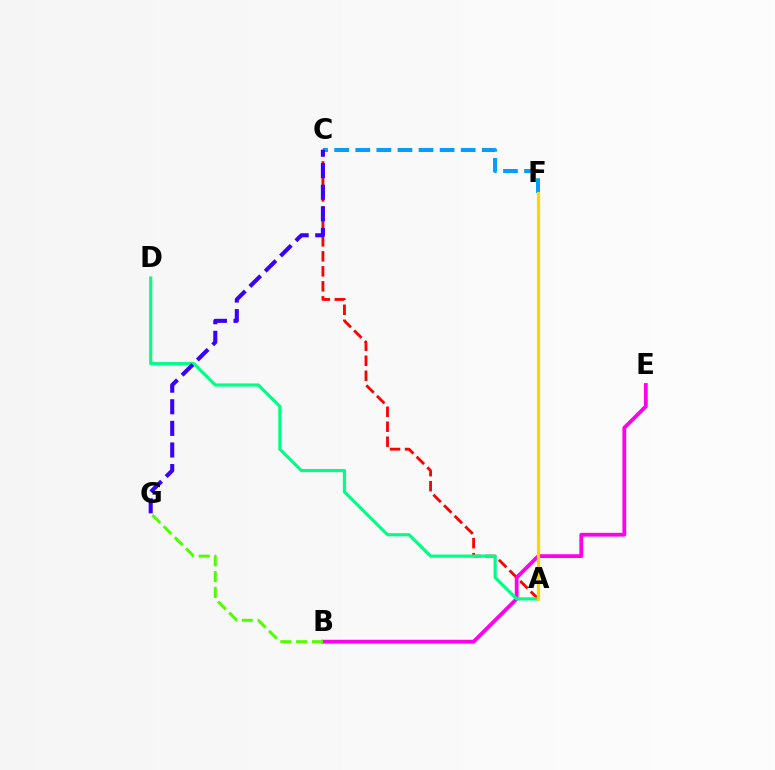{('A', 'C'): [{'color': '#ff0000', 'line_style': 'dashed', 'thickness': 2.04}], ('B', 'E'): [{'color': '#ff00ed', 'line_style': 'solid', 'thickness': 2.72}], ('C', 'F'): [{'color': '#009eff', 'line_style': 'dashed', 'thickness': 2.86}], ('A', 'D'): [{'color': '#00ff86', 'line_style': 'solid', 'thickness': 2.28}], ('B', 'G'): [{'color': '#4fff00', 'line_style': 'dashed', 'thickness': 2.14}], ('C', 'G'): [{'color': '#3700ff', 'line_style': 'dashed', 'thickness': 2.93}], ('A', 'F'): [{'color': '#ffd500', 'line_style': 'solid', 'thickness': 2.3}]}